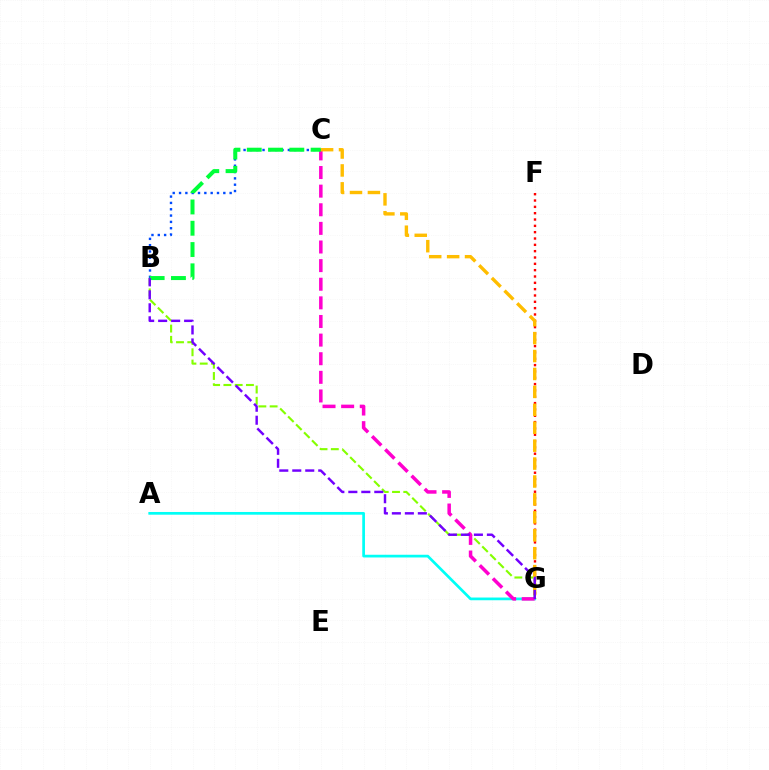{('B', 'G'): [{'color': '#84ff00', 'line_style': 'dashed', 'thickness': 1.53}, {'color': '#7200ff', 'line_style': 'dashed', 'thickness': 1.76}], ('A', 'G'): [{'color': '#00fff6', 'line_style': 'solid', 'thickness': 1.95}], ('F', 'G'): [{'color': '#ff0000', 'line_style': 'dotted', 'thickness': 1.72}], ('C', 'G'): [{'color': '#ff00cf', 'line_style': 'dashed', 'thickness': 2.53}, {'color': '#ffbd00', 'line_style': 'dashed', 'thickness': 2.43}], ('B', 'C'): [{'color': '#004bff', 'line_style': 'dotted', 'thickness': 1.72}, {'color': '#00ff39', 'line_style': 'dashed', 'thickness': 2.89}]}